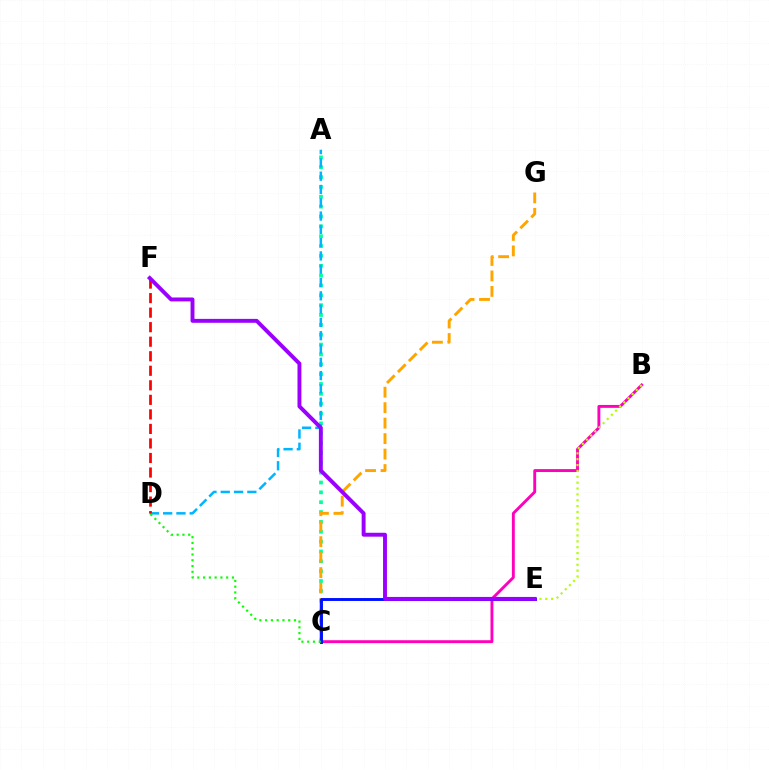{('B', 'C'): [{'color': '#ff00bd', 'line_style': 'solid', 'thickness': 2.08}], ('A', 'C'): [{'color': '#00ff9d', 'line_style': 'dotted', 'thickness': 2.68}], ('A', 'D'): [{'color': '#00b5ff', 'line_style': 'dashed', 'thickness': 1.81}], ('C', 'G'): [{'color': '#ffa500', 'line_style': 'dashed', 'thickness': 2.1}], ('C', 'E'): [{'color': '#0010ff', 'line_style': 'solid', 'thickness': 2.1}], ('D', 'F'): [{'color': '#ff0000', 'line_style': 'dashed', 'thickness': 1.97}], ('B', 'E'): [{'color': '#b3ff00', 'line_style': 'dotted', 'thickness': 1.59}], ('E', 'F'): [{'color': '#9b00ff', 'line_style': 'solid', 'thickness': 2.81}], ('C', 'D'): [{'color': '#08ff00', 'line_style': 'dotted', 'thickness': 1.57}]}